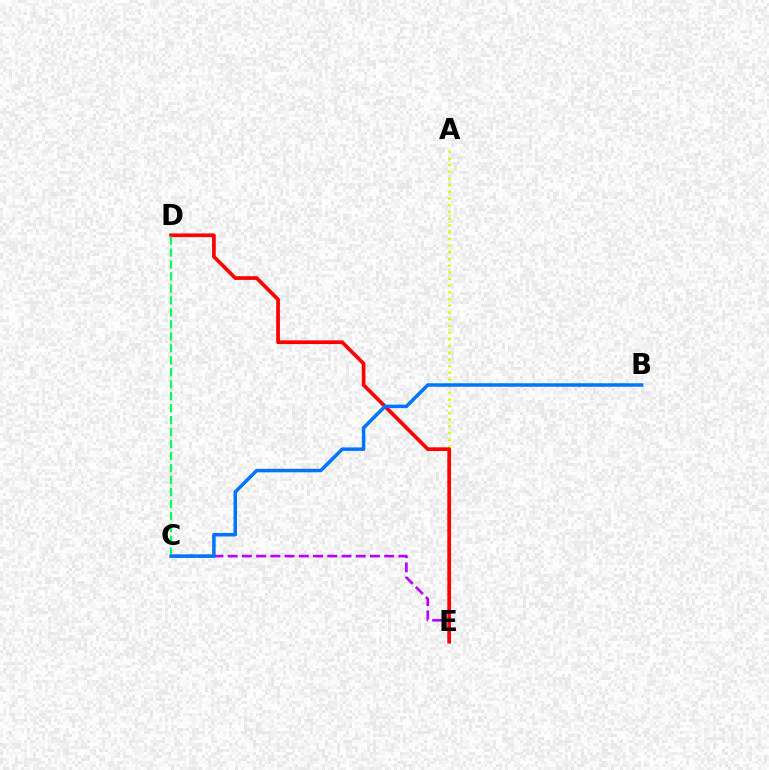{('A', 'E'): [{'color': '#d1ff00', 'line_style': 'dotted', 'thickness': 1.82}], ('C', 'E'): [{'color': '#b900ff', 'line_style': 'dashed', 'thickness': 1.93}], ('D', 'E'): [{'color': '#ff0000', 'line_style': 'solid', 'thickness': 2.67}], ('C', 'D'): [{'color': '#00ff5c', 'line_style': 'dashed', 'thickness': 1.63}], ('B', 'C'): [{'color': '#0074ff', 'line_style': 'solid', 'thickness': 2.52}]}